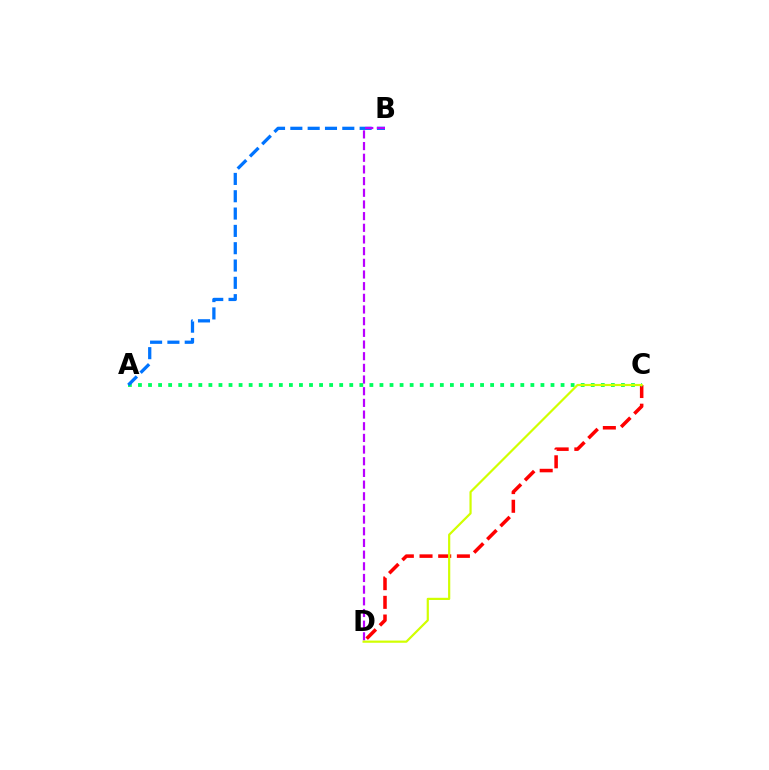{('C', 'D'): [{'color': '#ff0000', 'line_style': 'dashed', 'thickness': 2.54}, {'color': '#d1ff00', 'line_style': 'solid', 'thickness': 1.58}], ('A', 'C'): [{'color': '#00ff5c', 'line_style': 'dotted', 'thickness': 2.73}], ('A', 'B'): [{'color': '#0074ff', 'line_style': 'dashed', 'thickness': 2.35}], ('B', 'D'): [{'color': '#b900ff', 'line_style': 'dashed', 'thickness': 1.59}]}